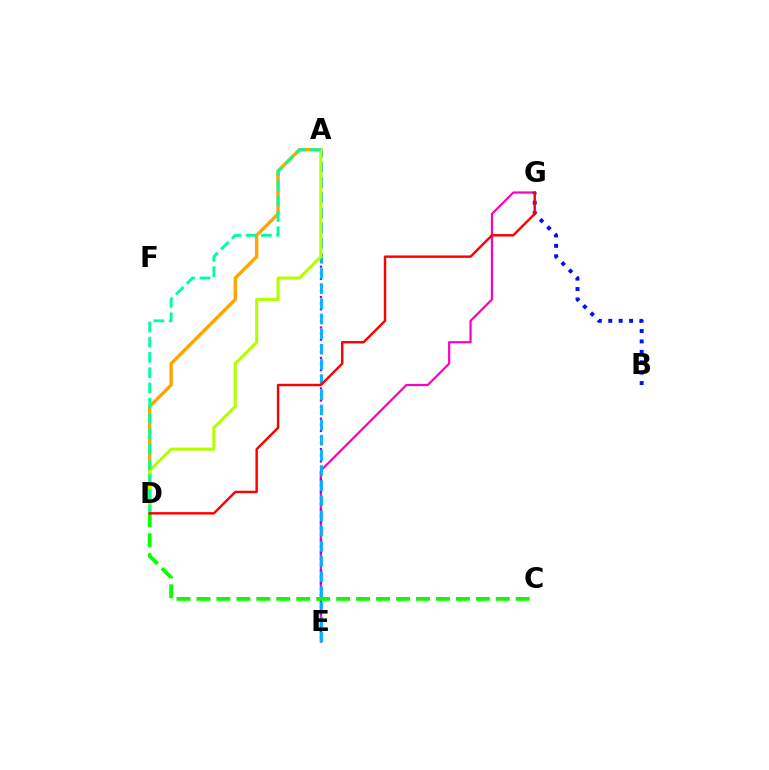{('E', 'G'): [{'color': '#ff00bd', 'line_style': 'solid', 'thickness': 1.59}], ('A', 'E'): [{'color': '#9b00ff', 'line_style': 'dotted', 'thickness': 1.65}, {'color': '#00b5ff', 'line_style': 'dashed', 'thickness': 2.06}], ('A', 'D'): [{'color': '#ffa500', 'line_style': 'solid', 'thickness': 2.44}, {'color': '#b3ff00', 'line_style': 'solid', 'thickness': 2.21}, {'color': '#00ff9d', 'line_style': 'dashed', 'thickness': 2.07}], ('B', 'G'): [{'color': '#0010ff', 'line_style': 'dotted', 'thickness': 2.83}], ('C', 'D'): [{'color': '#08ff00', 'line_style': 'dashed', 'thickness': 2.71}], ('D', 'G'): [{'color': '#ff0000', 'line_style': 'solid', 'thickness': 1.75}]}